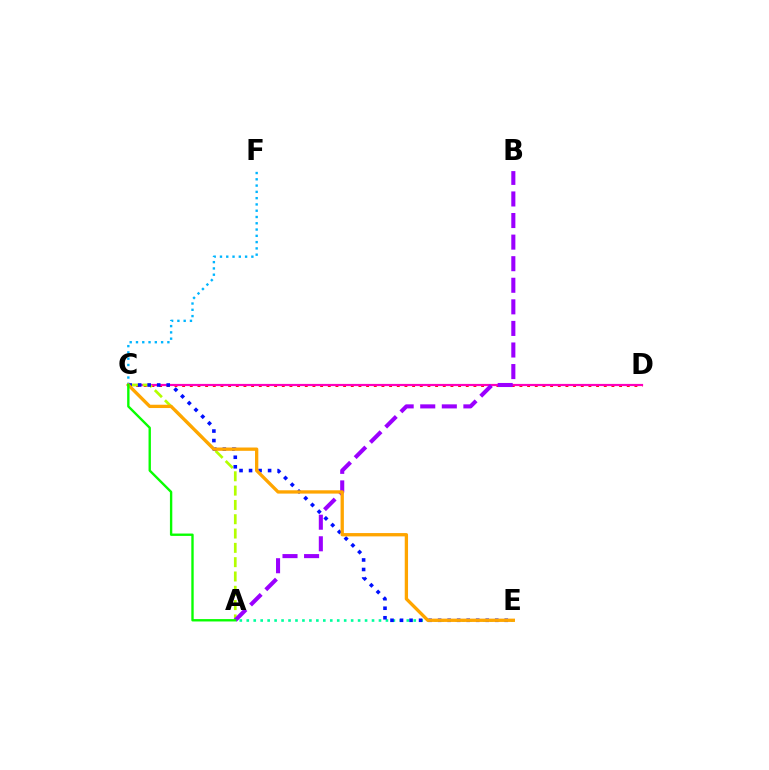{('C', 'D'): [{'color': '#ff0000', 'line_style': 'dotted', 'thickness': 2.08}, {'color': '#ff00bd', 'line_style': 'solid', 'thickness': 1.58}], ('A', 'C'): [{'color': '#b3ff00', 'line_style': 'dashed', 'thickness': 1.94}, {'color': '#08ff00', 'line_style': 'solid', 'thickness': 1.71}], ('A', 'B'): [{'color': '#9b00ff', 'line_style': 'dashed', 'thickness': 2.93}], ('A', 'E'): [{'color': '#00ff9d', 'line_style': 'dotted', 'thickness': 1.89}], ('C', 'F'): [{'color': '#00b5ff', 'line_style': 'dotted', 'thickness': 1.71}], ('C', 'E'): [{'color': '#0010ff', 'line_style': 'dotted', 'thickness': 2.59}, {'color': '#ffa500', 'line_style': 'solid', 'thickness': 2.38}]}